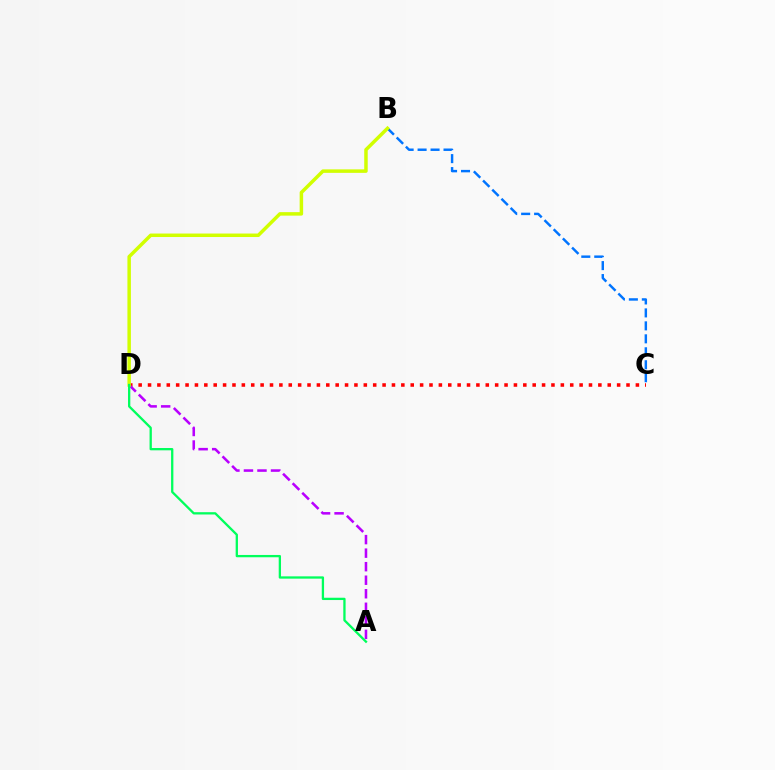{('C', 'D'): [{'color': '#ff0000', 'line_style': 'dotted', 'thickness': 2.55}], ('B', 'C'): [{'color': '#0074ff', 'line_style': 'dashed', 'thickness': 1.76}], ('A', 'D'): [{'color': '#b900ff', 'line_style': 'dashed', 'thickness': 1.84}, {'color': '#00ff5c', 'line_style': 'solid', 'thickness': 1.66}], ('B', 'D'): [{'color': '#d1ff00', 'line_style': 'solid', 'thickness': 2.51}]}